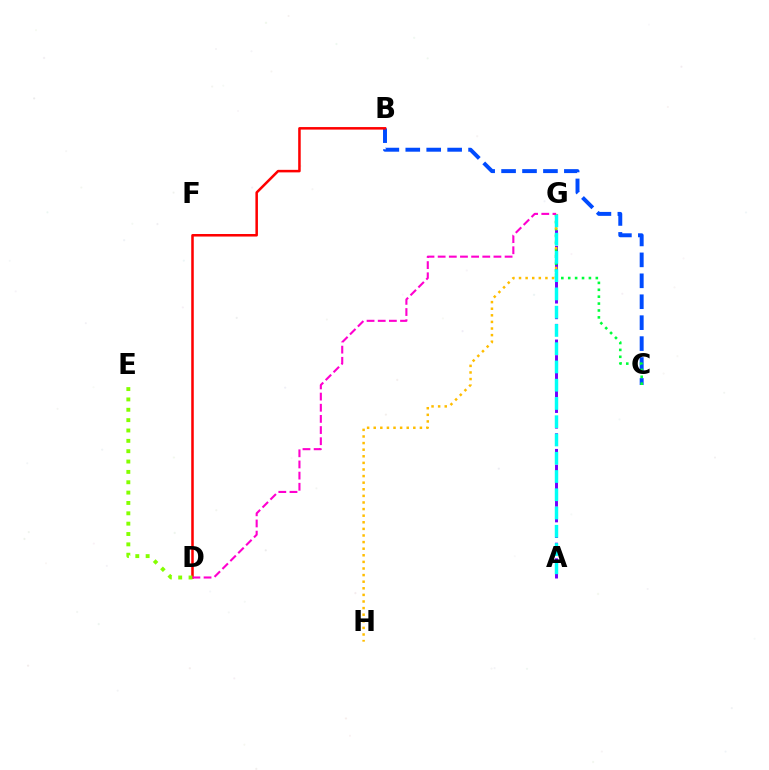{('B', 'C'): [{'color': '#004bff', 'line_style': 'dashed', 'thickness': 2.84}], ('A', 'G'): [{'color': '#7200ff', 'line_style': 'dashed', 'thickness': 2.12}, {'color': '#00fff6', 'line_style': 'dashed', 'thickness': 2.48}], ('C', 'G'): [{'color': '#00ff39', 'line_style': 'dotted', 'thickness': 1.87}], ('G', 'H'): [{'color': '#ffbd00', 'line_style': 'dotted', 'thickness': 1.79}], ('B', 'D'): [{'color': '#ff0000', 'line_style': 'solid', 'thickness': 1.82}], ('D', 'E'): [{'color': '#84ff00', 'line_style': 'dotted', 'thickness': 2.81}], ('D', 'G'): [{'color': '#ff00cf', 'line_style': 'dashed', 'thickness': 1.52}]}